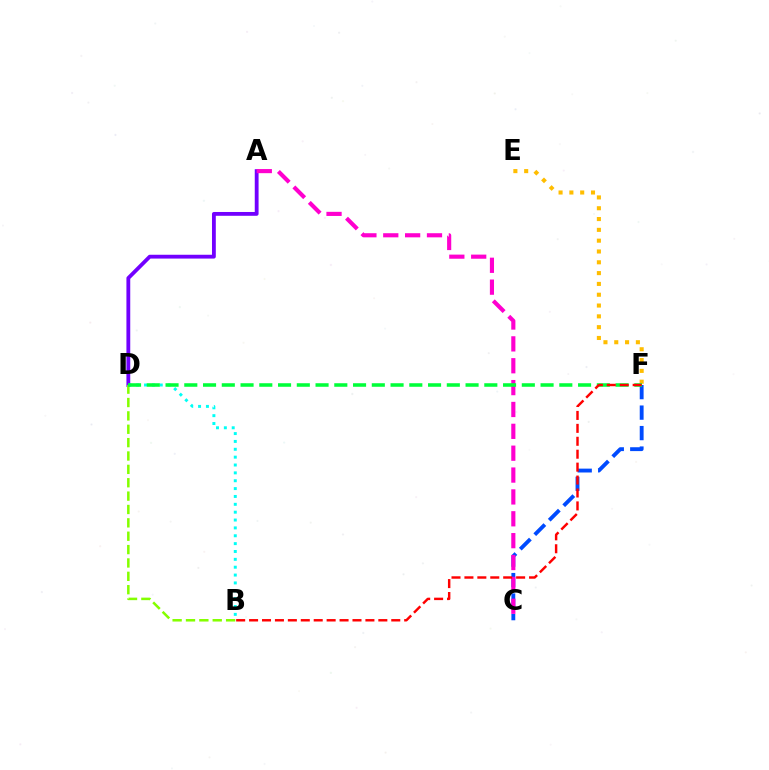{('A', 'D'): [{'color': '#7200ff', 'line_style': 'solid', 'thickness': 2.75}], ('B', 'D'): [{'color': '#00fff6', 'line_style': 'dotted', 'thickness': 2.14}, {'color': '#84ff00', 'line_style': 'dashed', 'thickness': 1.82}], ('C', 'F'): [{'color': '#004bff', 'line_style': 'dashed', 'thickness': 2.78}], ('E', 'F'): [{'color': '#ffbd00', 'line_style': 'dotted', 'thickness': 2.94}], ('A', 'C'): [{'color': '#ff00cf', 'line_style': 'dashed', 'thickness': 2.97}], ('D', 'F'): [{'color': '#00ff39', 'line_style': 'dashed', 'thickness': 2.55}], ('B', 'F'): [{'color': '#ff0000', 'line_style': 'dashed', 'thickness': 1.76}]}